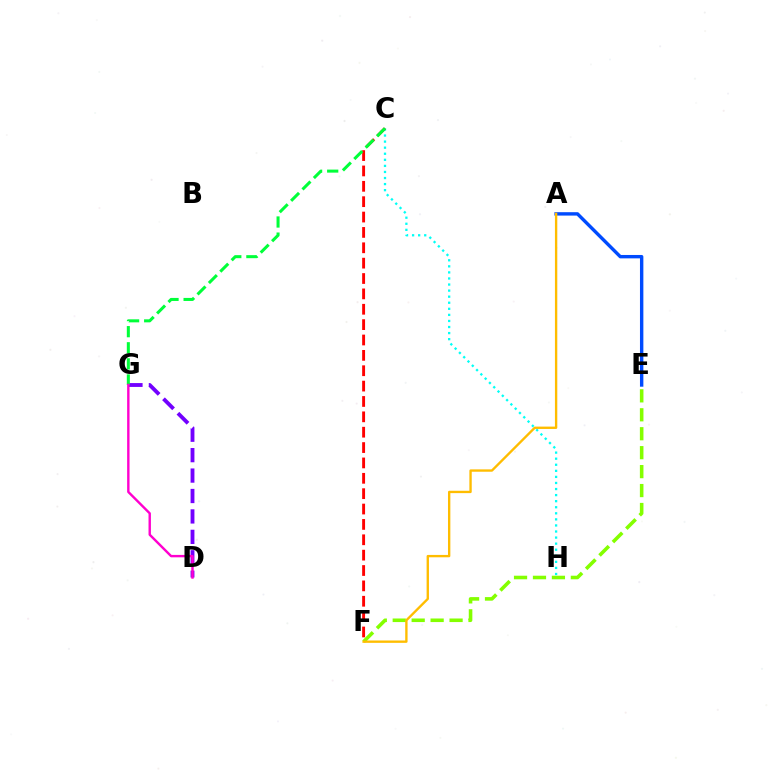{('D', 'G'): [{'color': '#7200ff', 'line_style': 'dashed', 'thickness': 2.77}, {'color': '#ff00cf', 'line_style': 'solid', 'thickness': 1.73}], ('A', 'E'): [{'color': '#004bff', 'line_style': 'solid', 'thickness': 2.44}], ('C', 'H'): [{'color': '#00fff6', 'line_style': 'dotted', 'thickness': 1.65}], ('C', 'F'): [{'color': '#ff0000', 'line_style': 'dashed', 'thickness': 2.09}], ('C', 'G'): [{'color': '#00ff39', 'line_style': 'dashed', 'thickness': 2.19}], ('E', 'F'): [{'color': '#84ff00', 'line_style': 'dashed', 'thickness': 2.57}], ('A', 'F'): [{'color': '#ffbd00', 'line_style': 'solid', 'thickness': 1.7}]}